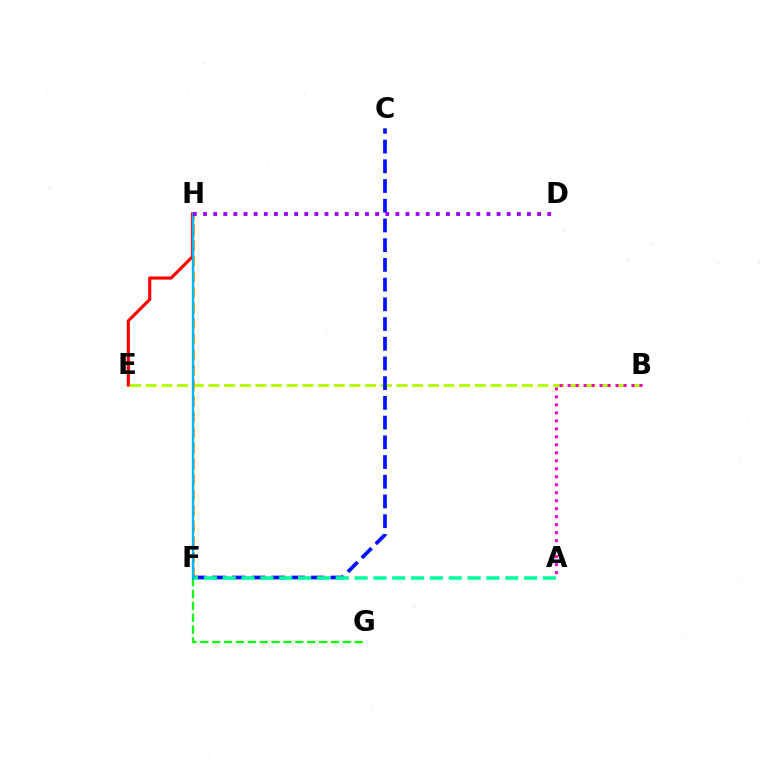{('B', 'E'): [{'color': '#b3ff00', 'line_style': 'dashed', 'thickness': 2.13}], ('F', 'H'): [{'color': '#ffa500', 'line_style': 'dashed', 'thickness': 2.12}, {'color': '#00b5ff', 'line_style': 'solid', 'thickness': 1.71}], ('E', 'H'): [{'color': '#ff0000', 'line_style': 'solid', 'thickness': 2.26}], ('F', 'G'): [{'color': '#08ff00', 'line_style': 'dashed', 'thickness': 1.61}], ('C', 'F'): [{'color': '#0010ff', 'line_style': 'dashed', 'thickness': 2.68}], ('A', 'F'): [{'color': '#00ff9d', 'line_style': 'dashed', 'thickness': 2.56}], ('A', 'B'): [{'color': '#ff00bd', 'line_style': 'dotted', 'thickness': 2.17}], ('D', 'H'): [{'color': '#9b00ff', 'line_style': 'dotted', 'thickness': 2.75}]}